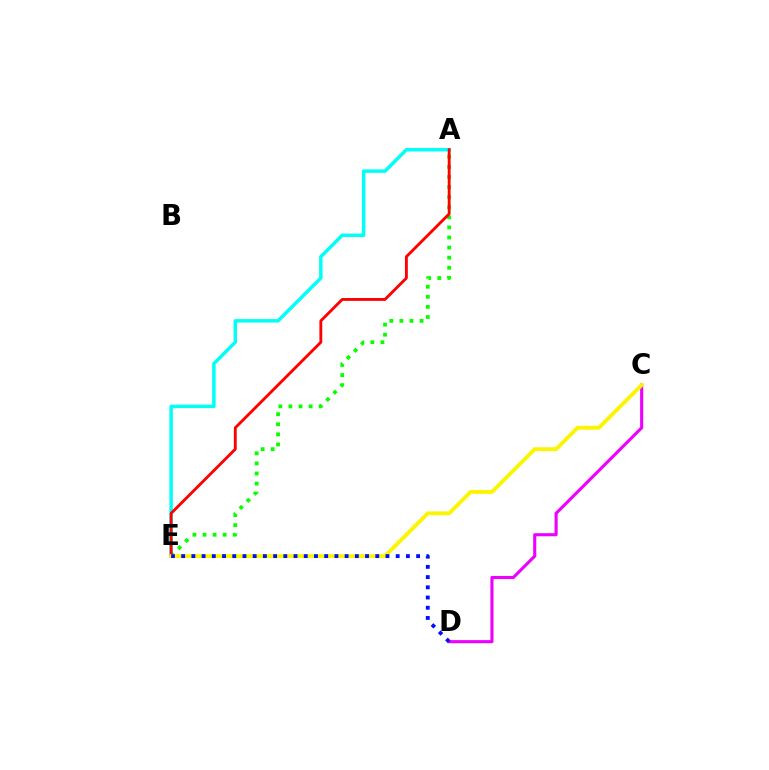{('A', 'E'): [{'color': '#00fff6', 'line_style': 'solid', 'thickness': 2.5}, {'color': '#08ff00', 'line_style': 'dotted', 'thickness': 2.74}, {'color': '#ff0000', 'line_style': 'solid', 'thickness': 2.06}], ('C', 'D'): [{'color': '#ee00ff', 'line_style': 'solid', 'thickness': 2.23}], ('C', 'E'): [{'color': '#fcf500', 'line_style': 'solid', 'thickness': 2.77}], ('D', 'E'): [{'color': '#0010ff', 'line_style': 'dotted', 'thickness': 2.78}]}